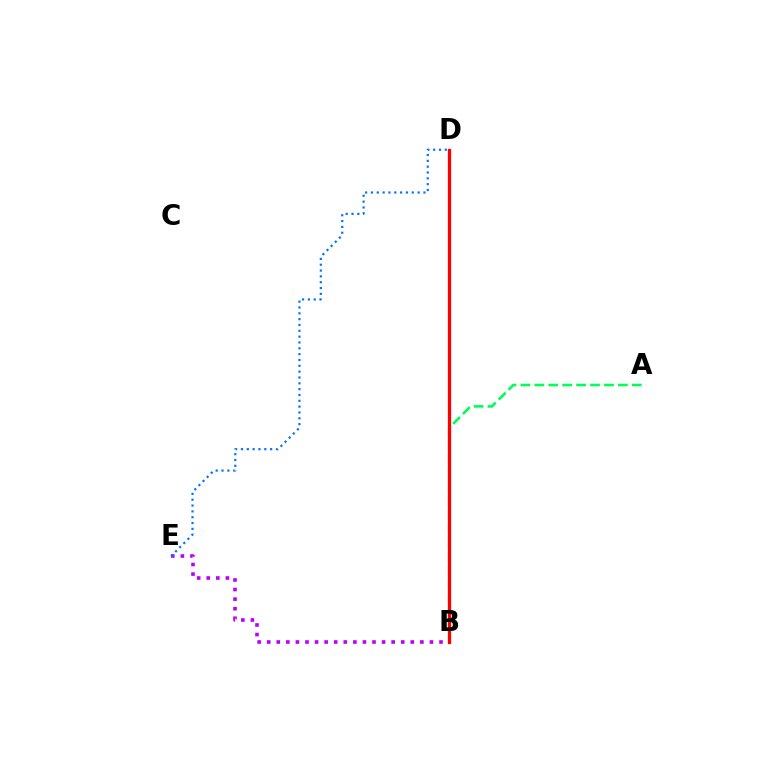{('B', 'E'): [{'color': '#b900ff', 'line_style': 'dotted', 'thickness': 2.6}], ('B', 'D'): [{'color': '#d1ff00', 'line_style': 'solid', 'thickness': 2.11}, {'color': '#ff0000', 'line_style': 'solid', 'thickness': 2.35}], ('A', 'B'): [{'color': '#00ff5c', 'line_style': 'dashed', 'thickness': 1.89}], ('D', 'E'): [{'color': '#0074ff', 'line_style': 'dotted', 'thickness': 1.58}]}